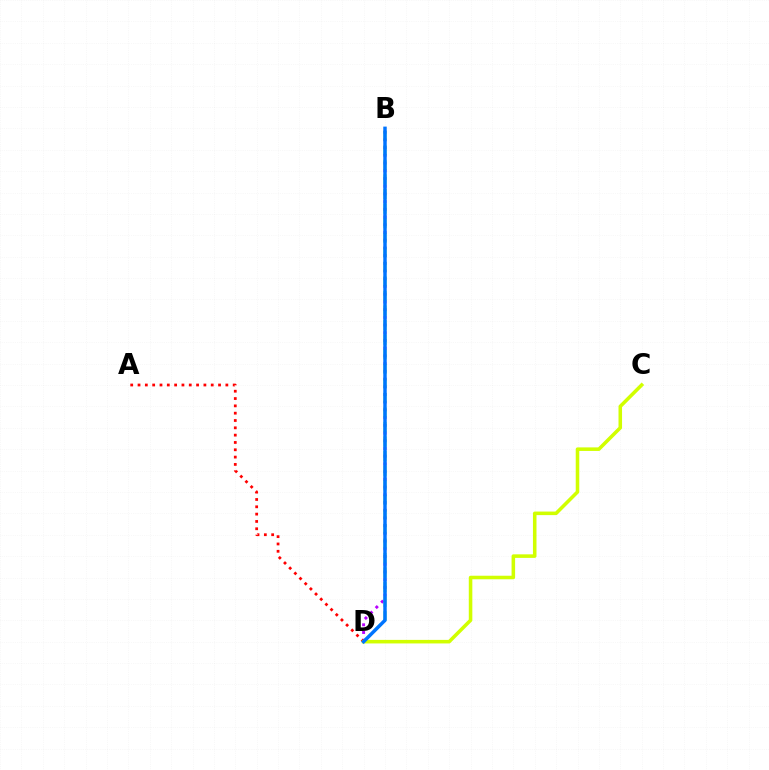{('B', 'D'): [{'color': '#b900ff', 'line_style': 'dotted', 'thickness': 2.1}, {'color': '#00ff5c', 'line_style': 'dashed', 'thickness': 1.98}, {'color': '#0074ff', 'line_style': 'solid', 'thickness': 2.49}], ('A', 'D'): [{'color': '#ff0000', 'line_style': 'dotted', 'thickness': 1.99}], ('C', 'D'): [{'color': '#d1ff00', 'line_style': 'solid', 'thickness': 2.56}]}